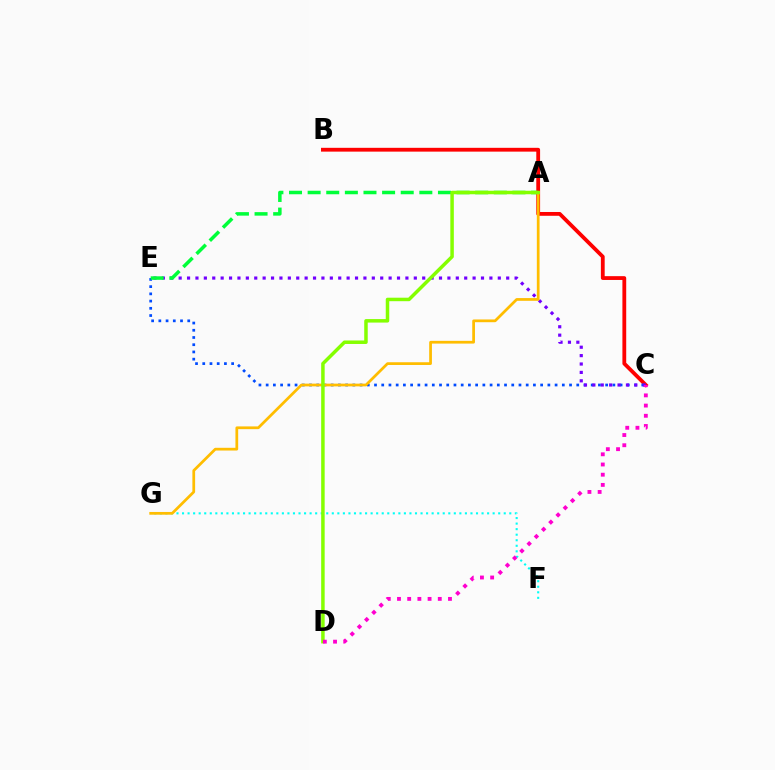{('B', 'C'): [{'color': '#ff0000', 'line_style': 'solid', 'thickness': 2.74}], ('C', 'E'): [{'color': '#004bff', 'line_style': 'dotted', 'thickness': 1.96}, {'color': '#7200ff', 'line_style': 'dotted', 'thickness': 2.28}], ('F', 'G'): [{'color': '#00fff6', 'line_style': 'dotted', 'thickness': 1.51}], ('A', 'E'): [{'color': '#00ff39', 'line_style': 'dashed', 'thickness': 2.53}], ('A', 'G'): [{'color': '#ffbd00', 'line_style': 'solid', 'thickness': 1.97}], ('A', 'D'): [{'color': '#84ff00', 'line_style': 'solid', 'thickness': 2.51}], ('C', 'D'): [{'color': '#ff00cf', 'line_style': 'dotted', 'thickness': 2.77}]}